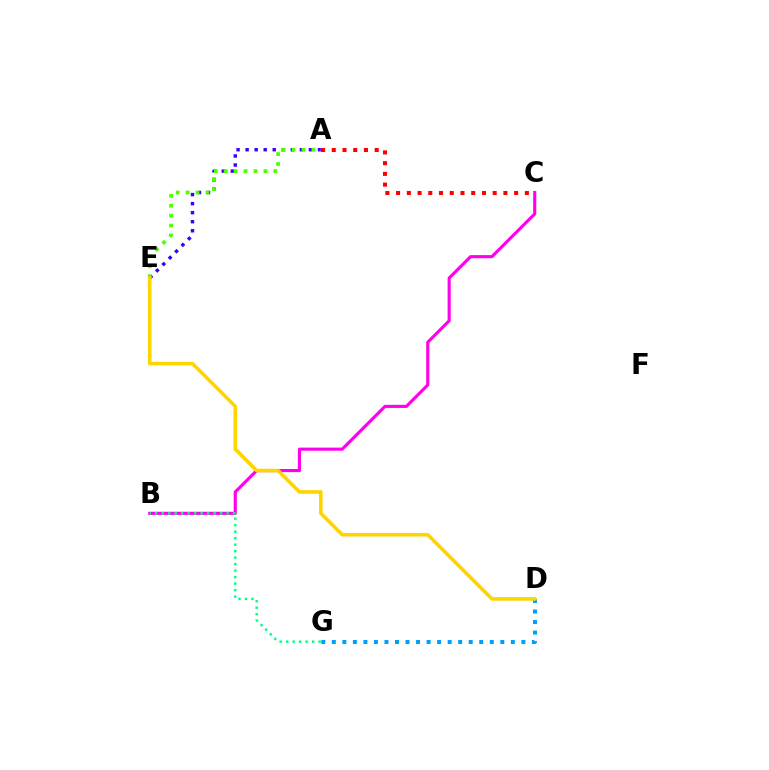{('B', 'C'): [{'color': '#ff00ed', 'line_style': 'solid', 'thickness': 2.25}], ('B', 'G'): [{'color': '#00ff86', 'line_style': 'dotted', 'thickness': 1.76}], ('A', 'E'): [{'color': '#3700ff', 'line_style': 'dotted', 'thickness': 2.46}, {'color': '#4fff00', 'line_style': 'dotted', 'thickness': 2.69}], ('D', 'G'): [{'color': '#009eff', 'line_style': 'dotted', 'thickness': 2.86}], ('D', 'E'): [{'color': '#ffd500', 'line_style': 'solid', 'thickness': 2.58}], ('A', 'C'): [{'color': '#ff0000', 'line_style': 'dotted', 'thickness': 2.92}]}